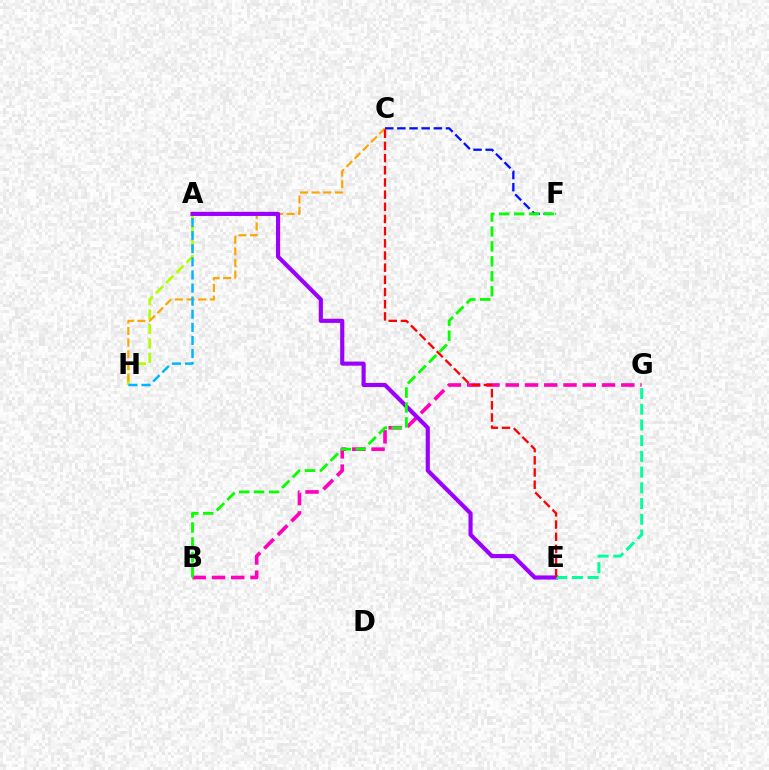{('A', 'H'): [{'color': '#b3ff00', 'line_style': 'dashed', 'thickness': 1.97}, {'color': '#00b5ff', 'line_style': 'dashed', 'thickness': 1.78}], ('C', 'H'): [{'color': '#ffa500', 'line_style': 'dashed', 'thickness': 1.58}], ('B', 'G'): [{'color': '#ff00bd', 'line_style': 'dashed', 'thickness': 2.62}], ('C', 'F'): [{'color': '#0010ff', 'line_style': 'dashed', 'thickness': 1.65}], ('A', 'E'): [{'color': '#9b00ff', 'line_style': 'solid', 'thickness': 2.98}], ('E', 'G'): [{'color': '#00ff9d', 'line_style': 'dashed', 'thickness': 2.14}], ('C', 'E'): [{'color': '#ff0000', 'line_style': 'dashed', 'thickness': 1.65}], ('B', 'F'): [{'color': '#08ff00', 'line_style': 'dashed', 'thickness': 2.03}]}